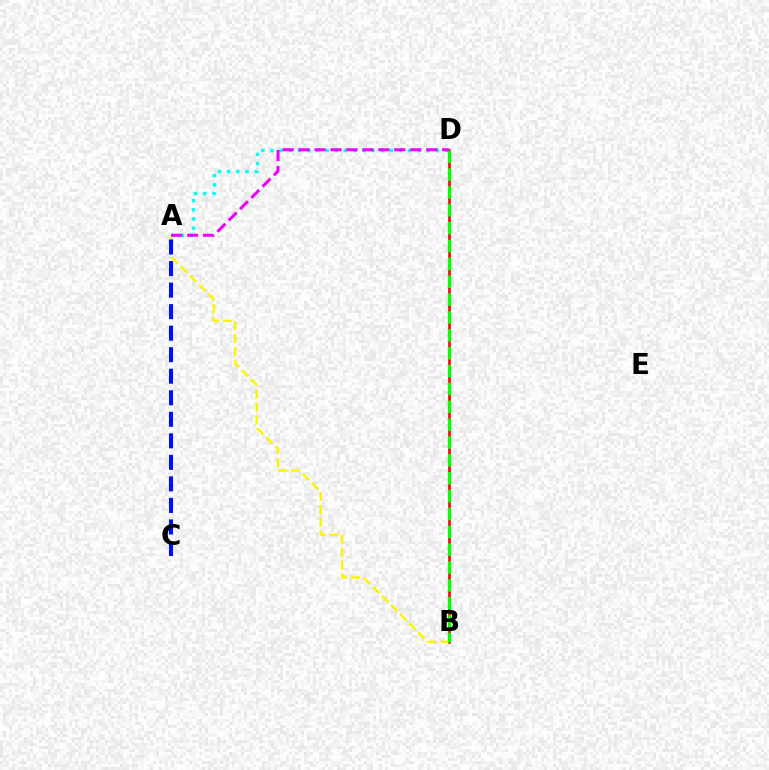{('A', 'D'): [{'color': '#00fff6', 'line_style': 'dotted', 'thickness': 2.5}, {'color': '#ee00ff', 'line_style': 'dashed', 'thickness': 2.17}], ('B', 'D'): [{'color': '#ff0000', 'line_style': 'solid', 'thickness': 1.9}, {'color': '#08ff00', 'line_style': 'dashed', 'thickness': 2.43}], ('A', 'B'): [{'color': '#fcf500', 'line_style': 'dashed', 'thickness': 1.75}], ('A', 'C'): [{'color': '#0010ff', 'line_style': 'dashed', 'thickness': 2.93}]}